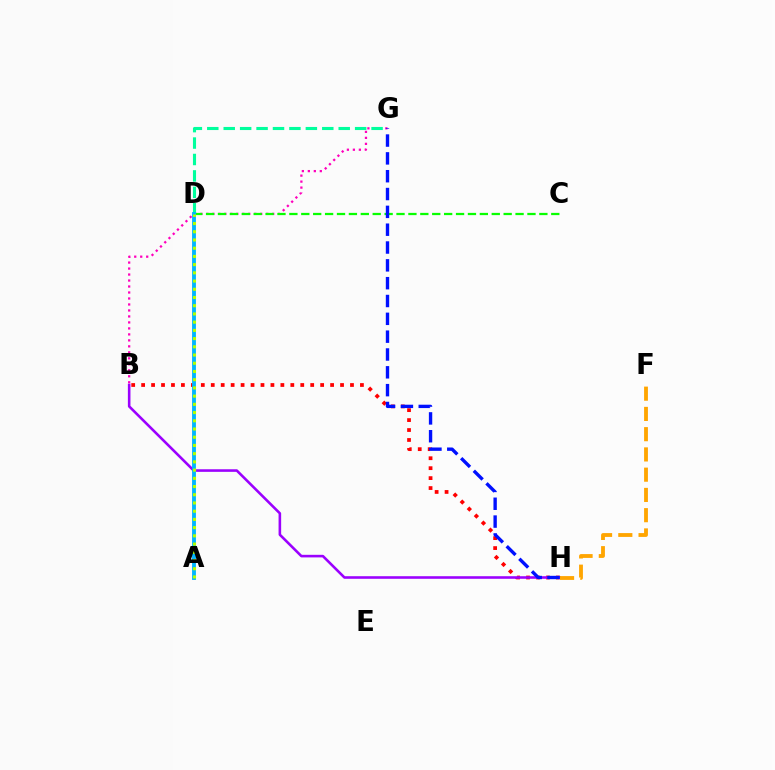{('B', 'H'): [{'color': '#ff0000', 'line_style': 'dotted', 'thickness': 2.7}, {'color': '#9b00ff', 'line_style': 'solid', 'thickness': 1.86}], ('B', 'G'): [{'color': '#ff00bd', 'line_style': 'dotted', 'thickness': 1.63}], ('C', 'D'): [{'color': '#08ff00', 'line_style': 'dashed', 'thickness': 1.62}], ('D', 'G'): [{'color': '#00ff9d', 'line_style': 'dashed', 'thickness': 2.23}], ('G', 'H'): [{'color': '#0010ff', 'line_style': 'dashed', 'thickness': 2.42}], ('A', 'D'): [{'color': '#00b5ff', 'line_style': 'solid', 'thickness': 2.77}, {'color': '#b3ff00', 'line_style': 'dotted', 'thickness': 2.23}], ('F', 'H'): [{'color': '#ffa500', 'line_style': 'dashed', 'thickness': 2.75}]}